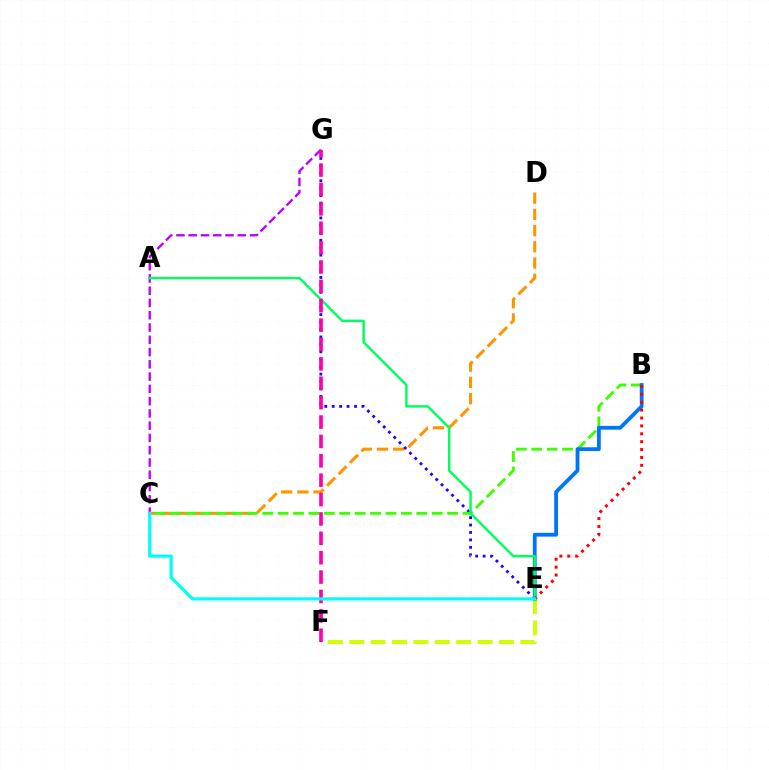{('E', 'F'): [{'color': '#d1ff00', 'line_style': 'dashed', 'thickness': 2.9}], ('C', 'D'): [{'color': '#ff9400', 'line_style': 'dashed', 'thickness': 2.2}], ('E', 'G'): [{'color': '#2500ff', 'line_style': 'dotted', 'thickness': 2.02}], ('B', 'C'): [{'color': '#3dff00', 'line_style': 'dashed', 'thickness': 2.09}], ('B', 'E'): [{'color': '#0074ff', 'line_style': 'solid', 'thickness': 2.73}, {'color': '#ff0000', 'line_style': 'dotted', 'thickness': 2.14}], ('C', 'G'): [{'color': '#b900ff', 'line_style': 'dashed', 'thickness': 1.67}], ('A', 'E'): [{'color': '#00ff5c', 'line_style': 'solid', 'thickness': 1.76}], ('F', 'G'): [{'color': '#ff00ac', 'line_style': 'dashed', 'thickness': 2.63}], ('C', 'E'): [{'color': '#00fff6', 'line_style': 'solid', 'thickness': 2.29}]}